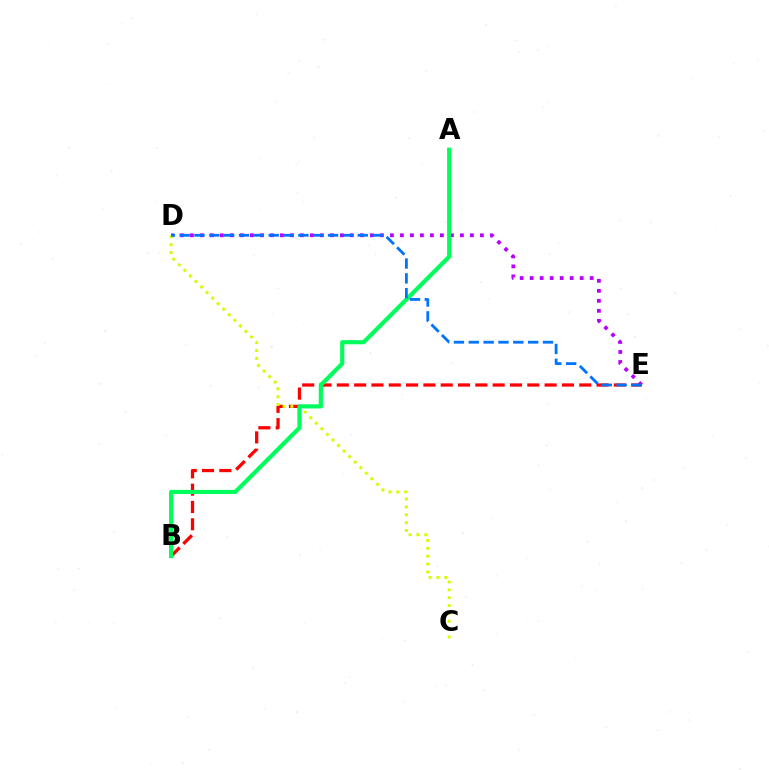{('B', 'E'): [{'color': '#ff0000', 'line_style': 'dashed', 'thickness': 2.35}], ('D', 'E'): [{'color': '#b900ff', 'line_style': 'dotted', 'thickness': 2.72}, {'color': '#0074ff', 'line_style': 'dashed', 'thickness': 2.02}], ('C', 'D'): [{'color': '#d1ff00', 'line_style': 'dotted', 'thickness': 2.13}], ('A', 'B'): [{'color': '#00ff5c', 'line_style': 'solid', 'thickness': 2.99}]}